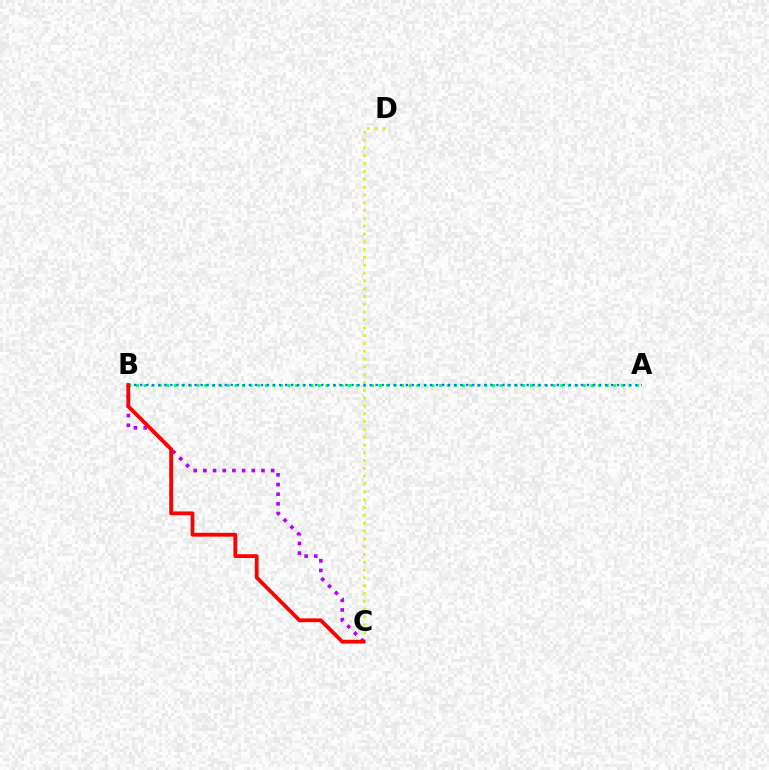{('C', 'D'): [{'color': '#d1ff00', 'line_style': 'dotted', 'thickness': 2.12}], ('B', 'C'): [{'color': '#b900ff', 'line_style': 'dotted', 'thickness': 2.63}, {'color': '#ff0000', 'line_style': 'solid', 'thickness': 2.74}], ('A', 'B'): [{'color': '#00ff5c', 'line_style': 'dotted', 'thickness': 2.06}, {'color': '#0074ff', 'line_style': 'dotted', 'thickness': 1.64}]}